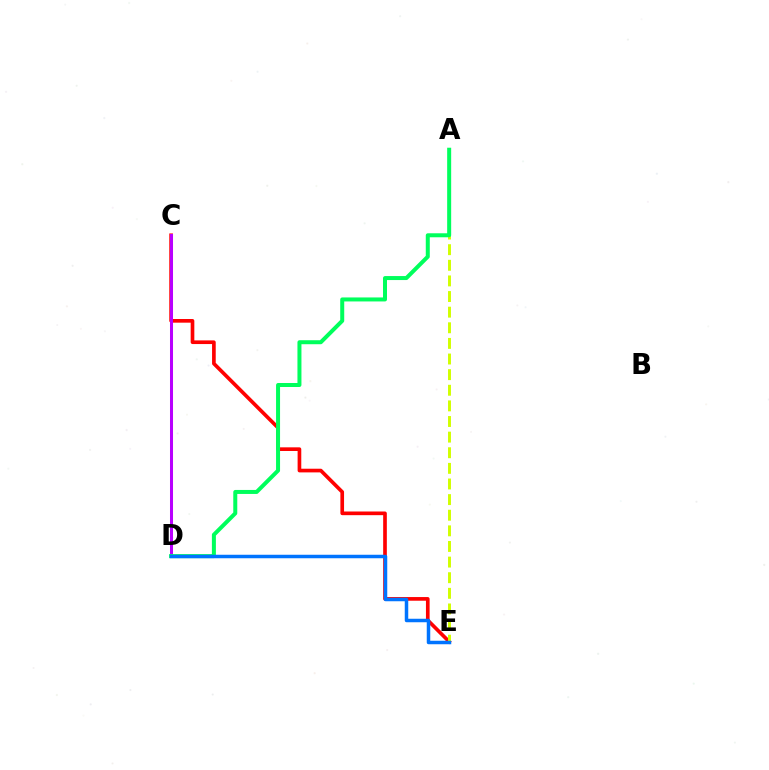{('C', 'E'): [{'color': '#ff0000', 'line_style': 'solid', 'thickness': 2.64}], ('A', 'E'): [{'color': '#d1ff00', 'line_style': 'dashed', 'thickness': 2.12}], ('C', 'D'): [{'color': '#b900ff', 'line_style': 'solid', 'thickness': 2.18}], ('A', 'D'): [{'color': '#00ff5c', 'line_style': 'solid', 'thickness': 2.88}], ('D', 'E'): [{'color': '#0074ff', 'line_style': 'solid', 'thickness': 2.51}]}